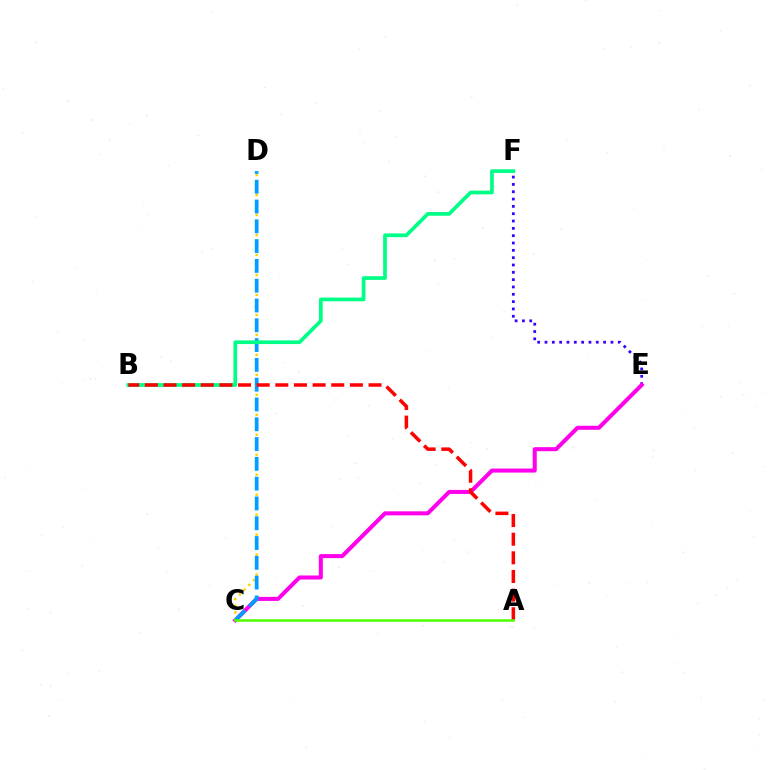{('E', 'F'): [{'color': '#3700ff', 'line_style': 'dotted', 'thickness': 1.99}], ('C', 'E'): [{'color': '#ff00ed', 'line_style': 'solid', 'thickness': 2.9}], ('C', 'D'): [{'color': '#ffd500', 'line_style': 'dotted', 'thickness': 1.81}, {'color': '#009eff', 'line_style': 'dashed', 'thickness': 2.69}], ('B', 'F'): [{'color': '#00ff86', 'line_style': 'solid', 'thickness': 2.67}], ('A', 'B'): [{'color': '#ff0000', 'line_style': 'dashed', 'thickness': 2.53}], ('A', 'C'): [{'color': '#4fff00', 'line_style': 'solid', 'thickness': 1.82}]}